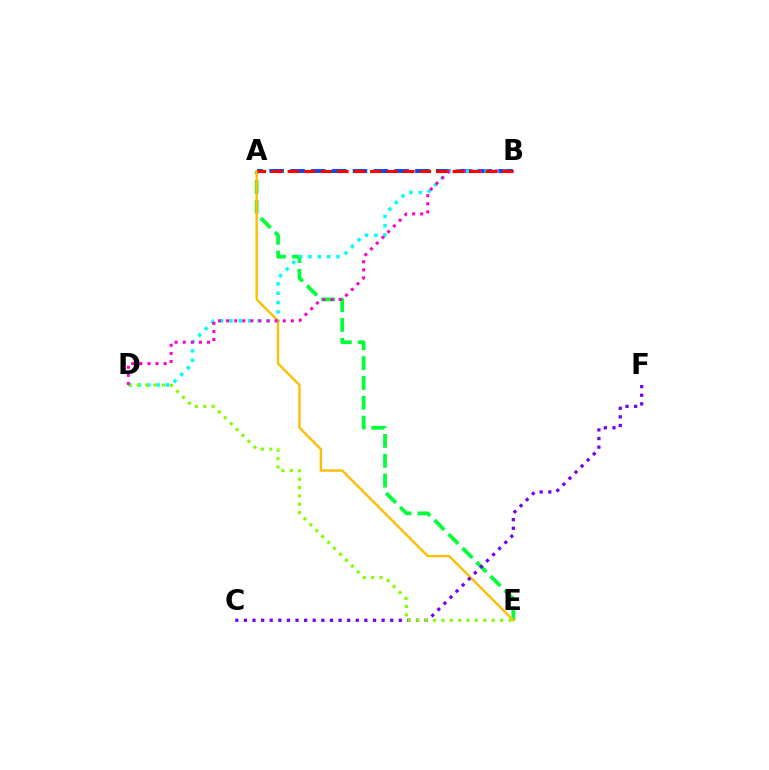{('A', 'B'): [{'color': '#004bff', 'line_style': 'dashed', 'thickness': 2.83}, {'color': '#ff0000', 'line_style': 'dashed', 'thickness': 2.24}], ('A', 'E'): [{'color': '#00ff39', 'line_style': 'dashed', 'thickness': 2.7}, {'color': '#ffbd00', 'line_style': 'solid', 'thickness': 1.69}], ('B', 'D'): [{'color': '#00fff6', 'line_style': 'dotted', 'thickness': 2.54}, {'color': '#ff00cf', 'line_style': 'dotted', 'thickness': 2.2}], ('C', 'F'): [{'color': '#7200ff', 'line_style': 'dotted', 'thickness': 2.34}], ('D', 'E'): [{'color': '#84ff00', 'line_style': 'dotted', 'thickness': 2.28}]}